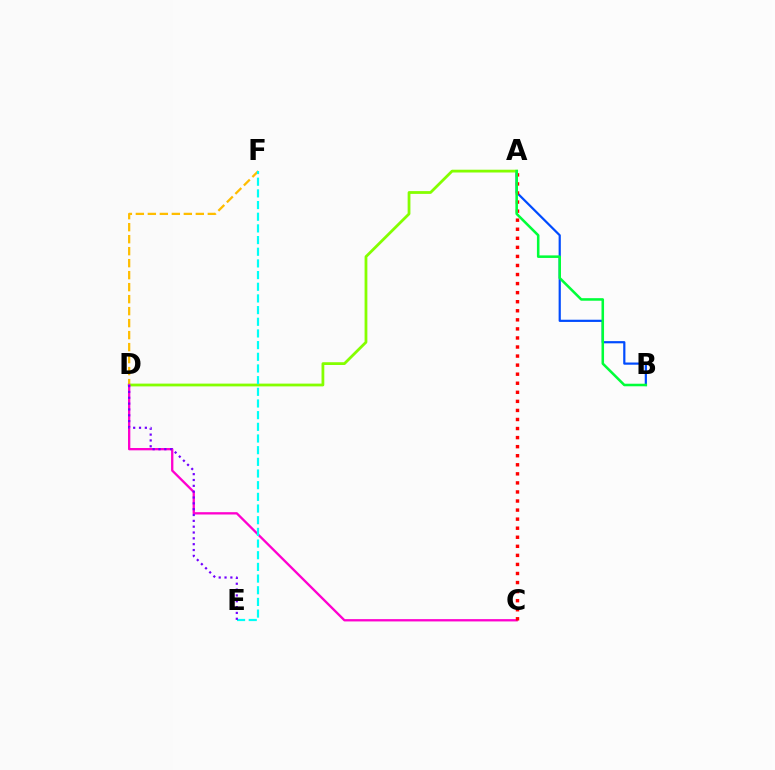{('D', 'F'): [{'color': '#ffbd00', 'line_style': 'dashed', 'thickness': 1.63}], ('A', 'B'): [{'color': '#004bff', 'line_style': 'solid', 'thickness': 1.59}, {'color': '#00ff39', 'line_style': 'solid', 'thickness': 1.83}], ('A', 'D'): [{'color': '#84ff00', 'line_style': 'solid', 'thickness': 2.0}], ('C', 'D'): [{'color': '#ff00cf', 'line_style': 'solid', 'thickness': 1.67}], ('E', 'F'): [{'color': '#00fff6', 'line_style': 'dashed', 'thickness': 1.59}], ('A', 'C'): [{'color': '#ff0000', 'line_style': 'dotted', 'thickness': 2.46}], ('D', 'E'): [{'color': '#7200ff', 'line_style': 'dotted', 'thickness': 1.59}]}